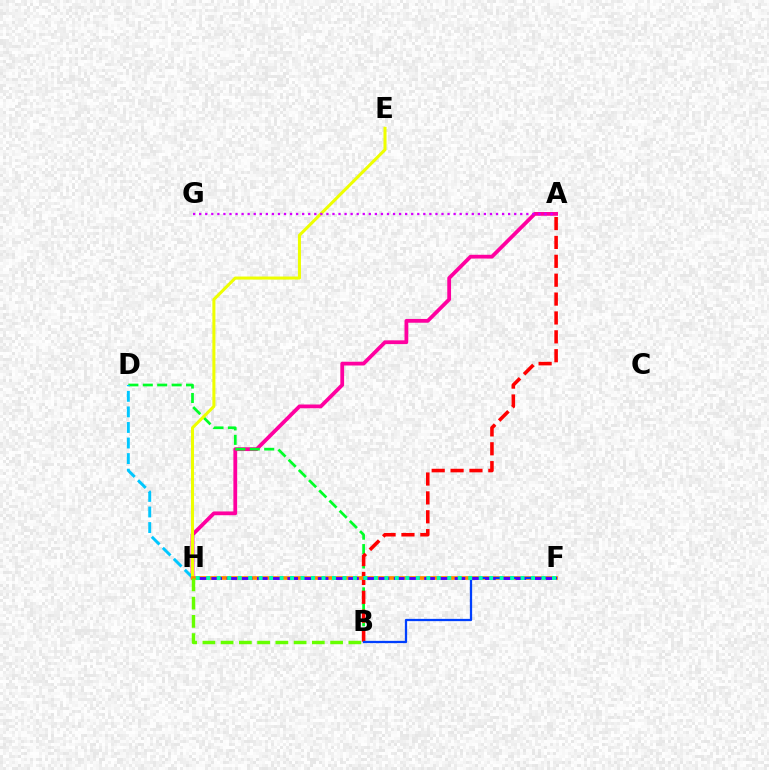{('A', 'H'): [{'color': '#ff00a0', 'line_style': 'solid', 'thickness': 2.72}], ('B', 'D'): [{'color': '#00ff27', 'line_style': 'dashed', 'thickness': 1.96}], ('D', 'H'): [{'color': '#00c7ff', 'line_style': 'dashed', 'thickness': 2.11}], ('A', 'B'): [{'color': '#ff0000', 'line_style': 'dashed', 'thickness': 2.57}], ('E', 'H'): [{'color': '#eeff00', 'line_style': 'solid', 'thickness': 2.19}], ('F', 'H'): [{'color': '#ff8800', 'line_style': 'solid', 'thickness': 2.66}, {'color': '#4f00ff', 'line_style': 'dashed', 'thickness': 2.07}, {'color': '#00ffaf', 'line_style': 'dotted', 'thickness': 2.85}], ('B', 'F'): [{'color': '#003fff', 'line_style': 'solid', 'thickness': 1.63}], ('B', 'H'): [{'color': '#66ff00', 'line_style': 'dashed', 'thickness': 2.48}], ('A', 'G'): [{'color': '#d600ff', 'line_style': 'dotted', 'thickness': 1.65}]}